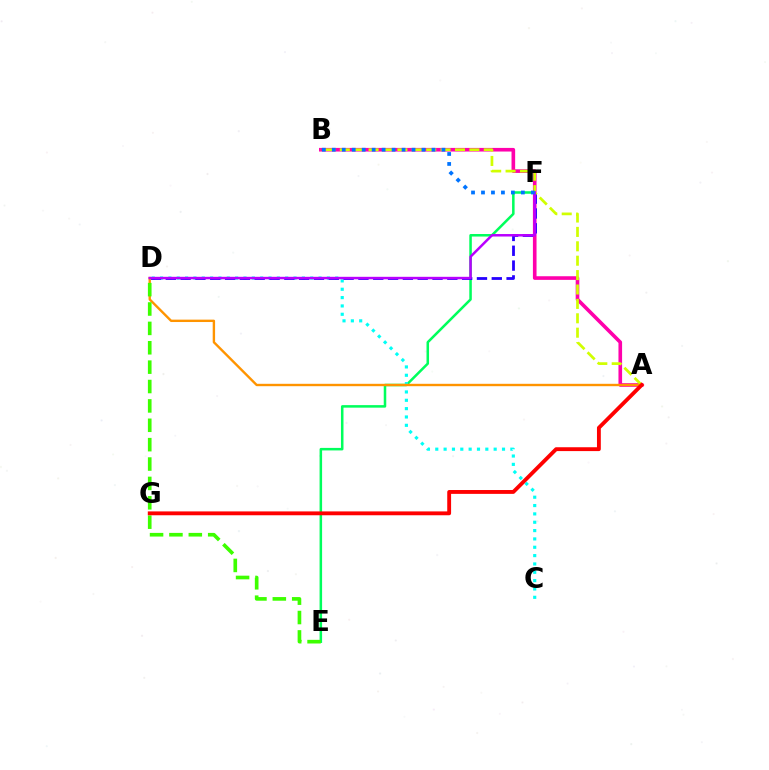{('E', 'F'): [{'color': '#00ff5c', 'line_style': 'solid', 'thickness': 1.82}], ('A', 'B'): [{'color': '#ff00ac', 'line_style': 'solid', 'thickness': 2.61}, {'color': '#d1ff00', 'line_style': 'dashed', 'thickness': 1.96}], ('C', 'D'): [{'color': '#00fff6', 'line_style': 'dotted', 'thickness': 2.27}], ('D', 'F'): [{'color': '#2500ff', 'line_style': 'dashed', 'thickness': 2.01}, {'color': '#b900ff', 'line_style': 'solid', 'thickness': 1.79}], ('A', 'D'): [{'color': '#ff9400', 'line_style': 'solid', 'thickness': 1.72}], ('D', 'E'): [{'color': '#3dff00', 'line_style': 'dashed', 'thickness': 2.63}], ('A', 'G'): [{'color': '#ff0000', 'line_style': 'solid', 'thickness': 2.77}], ('B', 'F'): [{'color': '#0074ff', 'line_style': 'dotted', 'thickness': 2.71}]}